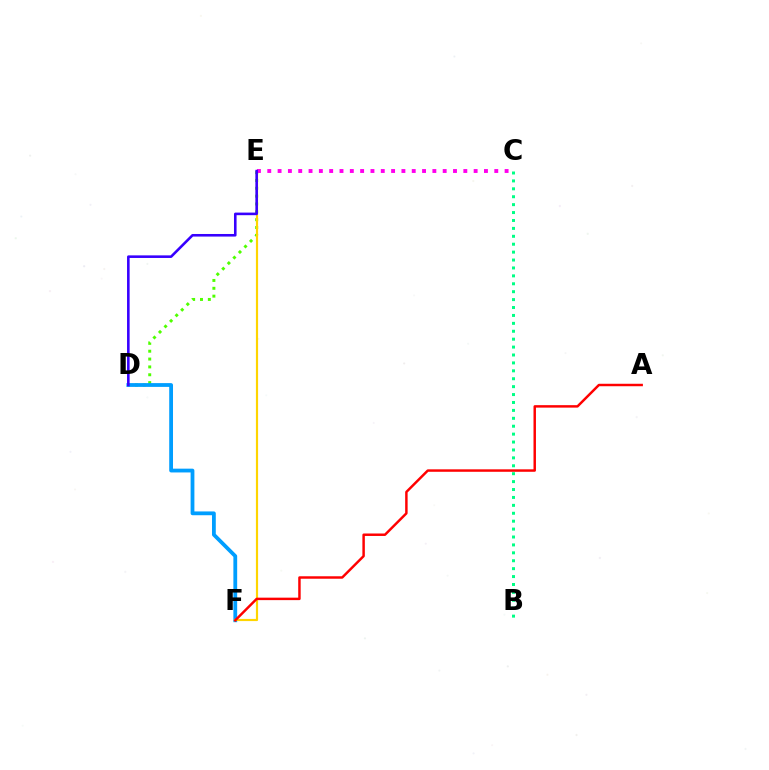{('D', 'E'): [{'color': '#4fff00', 'line_style': 'dotted', 'thickness': 2.13}, {'color': '#3700ff', 'line_style': 'solid', 'thickness': 1.86}], ('B', 'C'): [{'color': '#00ff86', 'line_style': 'dotted', 'thickness': 2.15}], ('D', 'F'): [{'color': '#009eff', 'line_style': 'solid', 'thickness': 2.73}], ('E', 'F'): [{'color': '#ffd500', 'line_style': 'solid', 'thickness': 1.57}], ('C', 'E'): [{'color': '#ff00ed', 'line_style': 'dotted', 'thickness': 2.8}], ('A', 'F'): [{'color': '#ff0000', 'line_style': 'solid', 'thickness': 1.77}]}